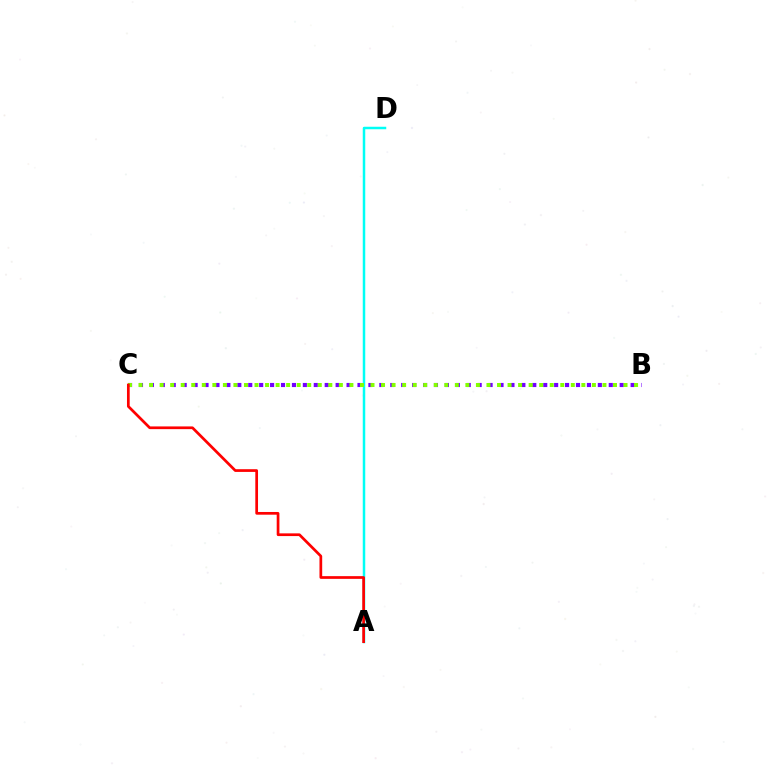{('A', 'D'): [{'color': '#00fff6', 'line_style': 'solid', 'thickness': 1.8}], ('B', 'C'): [{'color': '#7200ff', 'line_style': 'dotted', 'thickness': 2.97}, {'color': '#84ff00', 'line_style': 'dotted', 'thickness': 2.86}], ('A', 'C'): [{'color': '#ff0000', 'line_style': 'solid', 'thickness': 1.95}]}